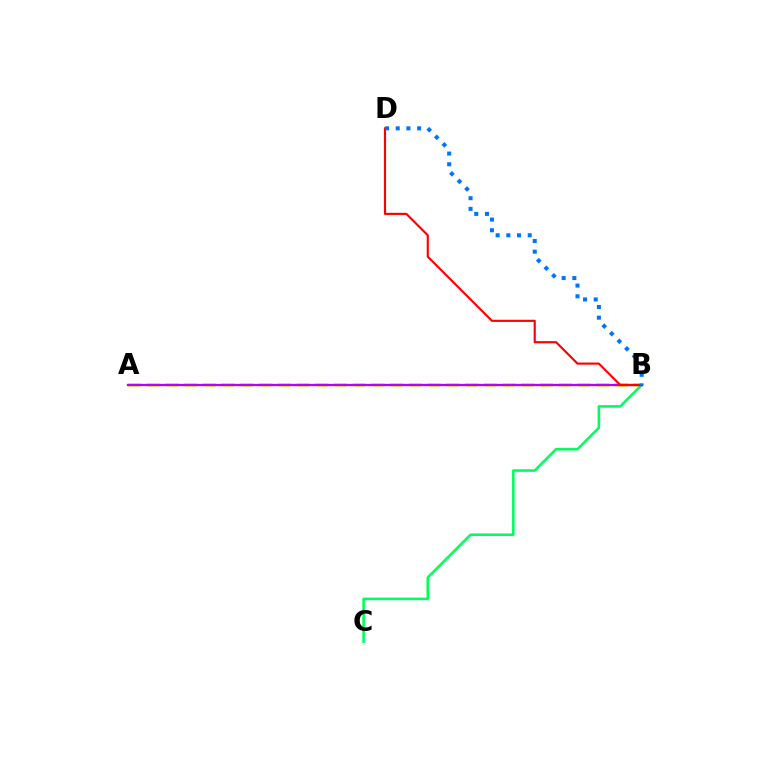{('A', 'B'): [{'color': '#d1ff00', 'line_style': 'dashed', 'thickness': 2.54}, {'color': '#b900ff', 'line_style': 'solid', 'thickness': 1.66}], ('B', 'C'): [{'color': '#00ff5c', 'line_style': 'solid', 'thickness': 1.86}], ('B', 'D'): [{'color': '#ff0000', 'line_style': 'solid', 'thickness': 1.55}, {'color': '#0074ff', 'line_style': 'dotted', 'thickness': 2.91}]}